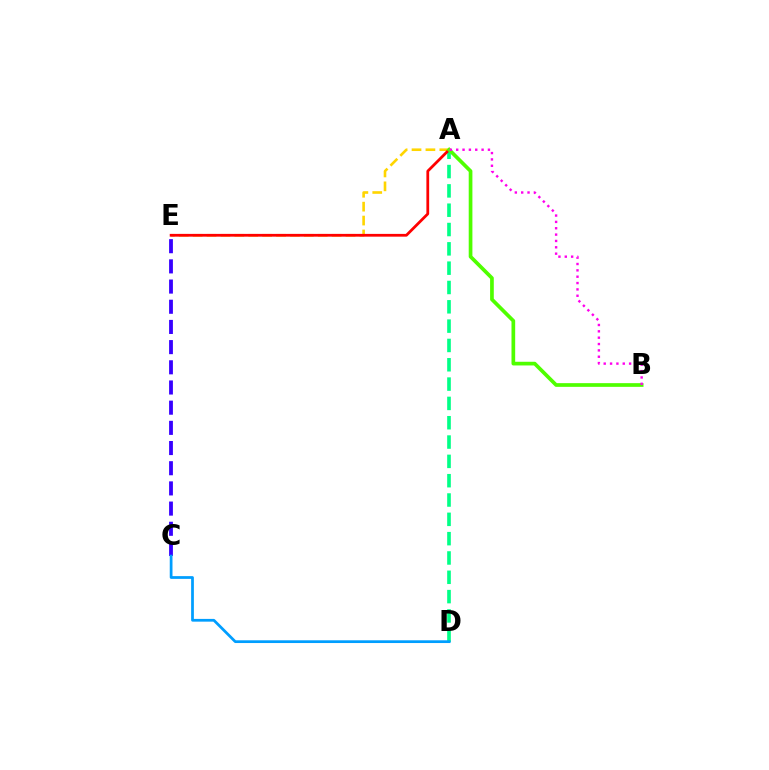{('A', 'E'): [{'color': '#ffd500', 'line_style': 'dashed', 'thickness': 1.89}, {'color': '#ff0000', 'line_style': 'solid', 'thickness': 1.99}], ('C', 'E'): [{'color': '#3700ff', 'line_style': 'dashed', 'thickness': 2.74}], ('A', 'D'): [{'color': '#00ff86', 'line_style': 'dashed', 'thickness': 2.62}], ('C', 'D'): [{'color': '#009eff', 'line_style': 'solid', 'thickness': 1.98}], ('A', 'B'): [{'color': '#4fff00', 'line_style': 'solid', 'thickness': 2.66}, {'color': '#ff00ed', 'line_style': 'dotted', 'thickness': 1.73}]}